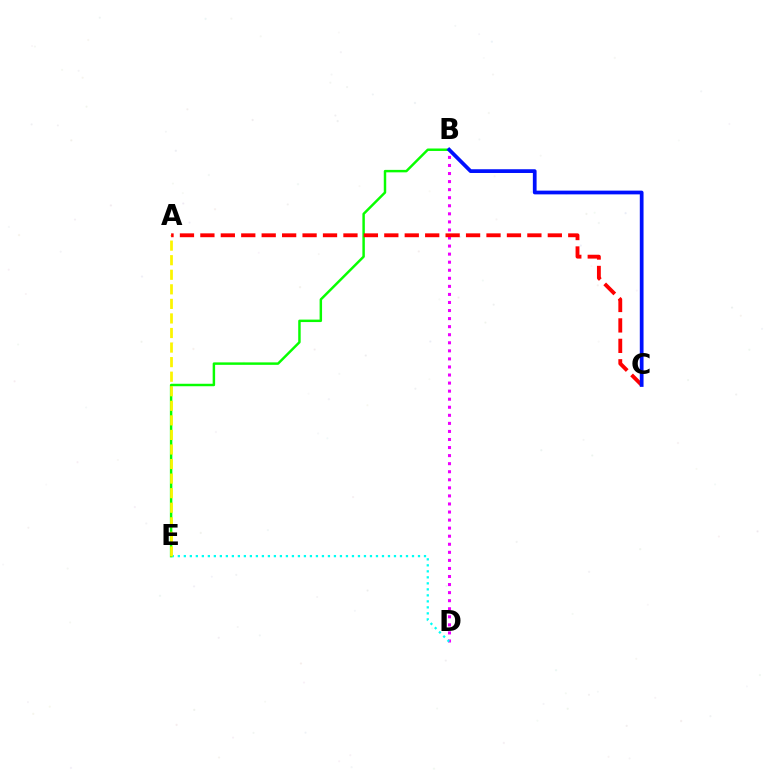{('B', 'D'): [{'color': '#ee00ff', 'line_style': 'dotted', 'thickness': 2.19}], ('D', 'E'): [{'color': '#00fff6', 'line_style': 'dotted', 'thickness': 1.63}], ('B', 'E'): [{'color': '#08ff00', 'line_style': 'solid', 'thickness': 1.77}], ('A', 'E'): [{'color': '#fcf500', 'line_style': 'dashed', 'thickness': 1.98}], ('A', 'C'): [{'color': '#ff0000', 'line_style': 'dashed', 'thickness': 2.78}], ('B', 'C'): [{'color': '#0010ff', 'line_style': 'solid', 'thickness': 2.69}]}